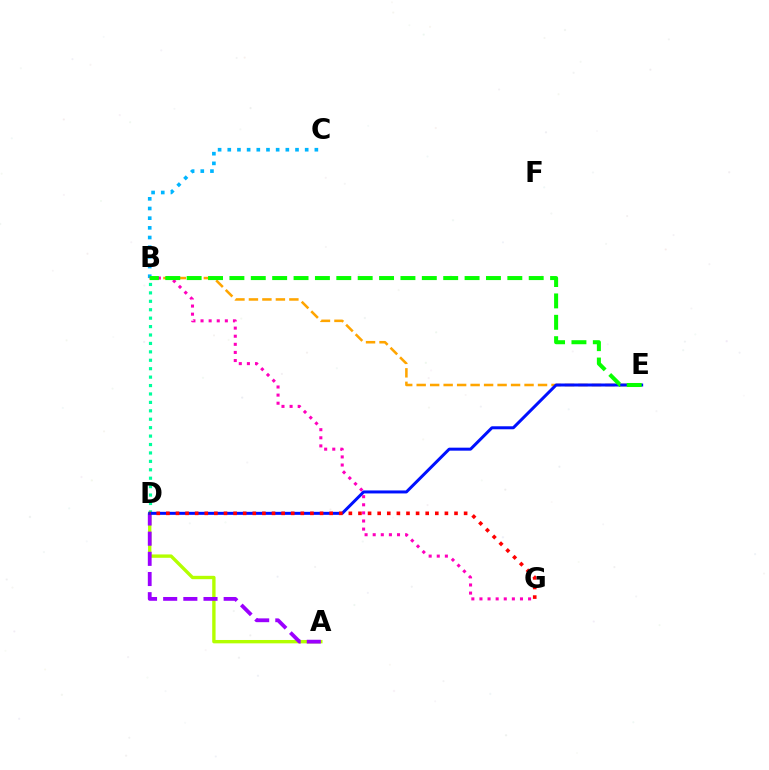{('B', 'D'): [{'color': '#00ff9d', 'line_style': 'dotted', 'thickness': 2.29}], ('B', 'E'): [{'color': '#ffa500', 'line_style': 'dashed', 'thickness': 1.83}, {'color': '#08ff00', 'line_style': 'dashed', 'thickness': 2.9}], ('A', 'D'): [{'color': '#b3ff00', 'line_style': 'solid', 'thickness': 2.42}, {'color': '#9b00ff', 'line_style': 'dashed', 'thickness': 2.74}], ('B', 'C'): [{'color': '#00b5ff', 'line_style': 'dotted', 'thickness': 2.63}], ('D', 'E'): [{'color': '#0010ff', 'line_style': 'solid', 'thickness': 2.16}], ('B', 'G'): [{'color': '#ff00bd', 'line_style': 'dotted', 'thickness': 2.2}], ('D', 'G'): [{'color': '#ff0000', 'line_style': 'dotted', 'thickness': 2.61}]}